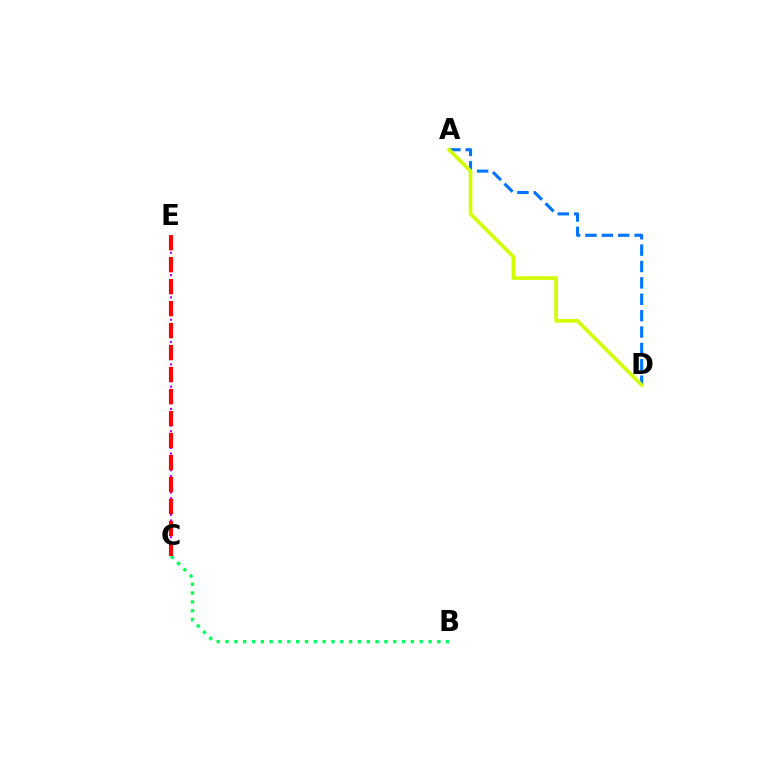{('C', 'E'): [{'color': '#b900ff', 'line_style': 'dotted', 'thickness': 1.52}, {'color': '#ff0000', 'line_style': 'dashed', 'thickness': 2.99}], ('A', 'D'): [{'color': '#0074ff', 'line_style': 'dashed', 'thickness': 2.23}, {'color': '#d1ff00', 'line_style': 'solid', 'thickness': 2.62}], ('B', 'C'): [{'color': '#00ff5c', 'line_style': 'dotted', 'thickness': 2.4}]}